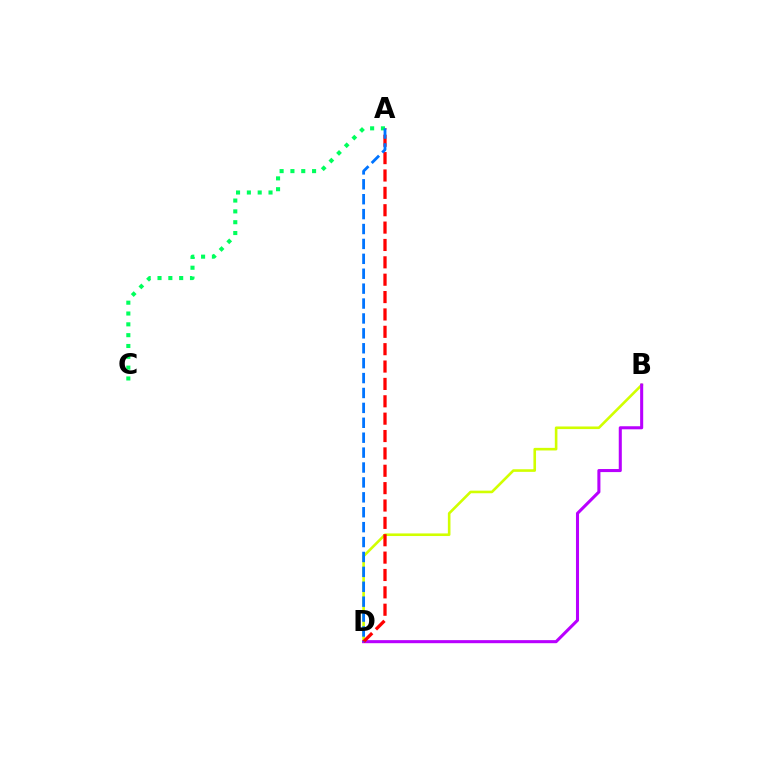{('B', 'D'): [{'color': '#d1ff00', 'line_style': 'solid', 'thickness': 1.88}, {'color': '#b900ff', 'line_style': 'solid', 'thickness': 2.2}], ('A', 'D'): [{'color': '#ff0000', 'line_style': 'dashed', 'thickness': 2.36}, {'color': '#0074ff', 'line_style': 'dashed', 'thickness': 2.02}], ('A', 'C'): [{'color': '#00ff5c', 'line_style': 'dotted', 'thickness': 2.94}]}